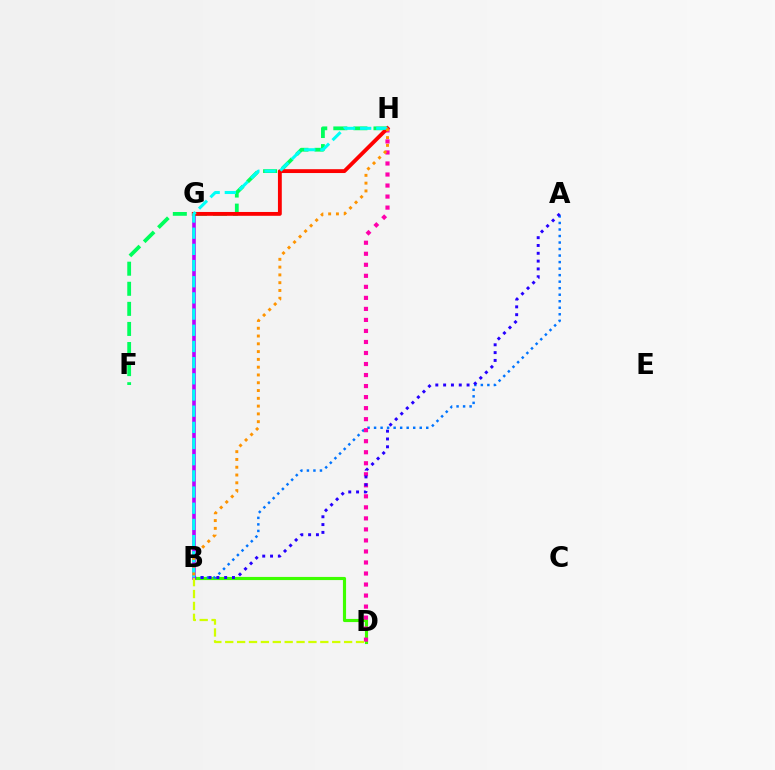{('B', 'D'): [{'color': '#3dff00', 'line_style': 'solid', 'thickness': 2.26}, {'color': '#d1ff00', 'line_style': 'dashed', 'thickness': 1.61}], ('A', 'B'): [{'color': '#0074ff', 'line_style': 'dotted', 'thickness': 1.77}, {'color': '#2500ff', 'line_style': 'dotted', 'thickness': 2.12}], ('D', 'H'): [{'color': '#ff00ac', 'line_style': 'dotted', 'thickness': 3.0}], ('B', 'G'): [{'color': '#b900ff', 'line_style': 'solid', 'thickness': 2.59}], ('F', 'H'): [{'color': '#00ff5c', 'line_style': 'dashed', 'thickness': 2.73}], ('G', 'H'): [{'color': '#ff0000', 'line_style': 'solid', 'thickness': 2.77}], ('B', 'H'): [{'color': '#00fff6', 'line_style': 'dashed', 'thickness': 2.2}, {'color': '#ff9400', 'line_style': 'dotted', 'thickness': 2.12}]}